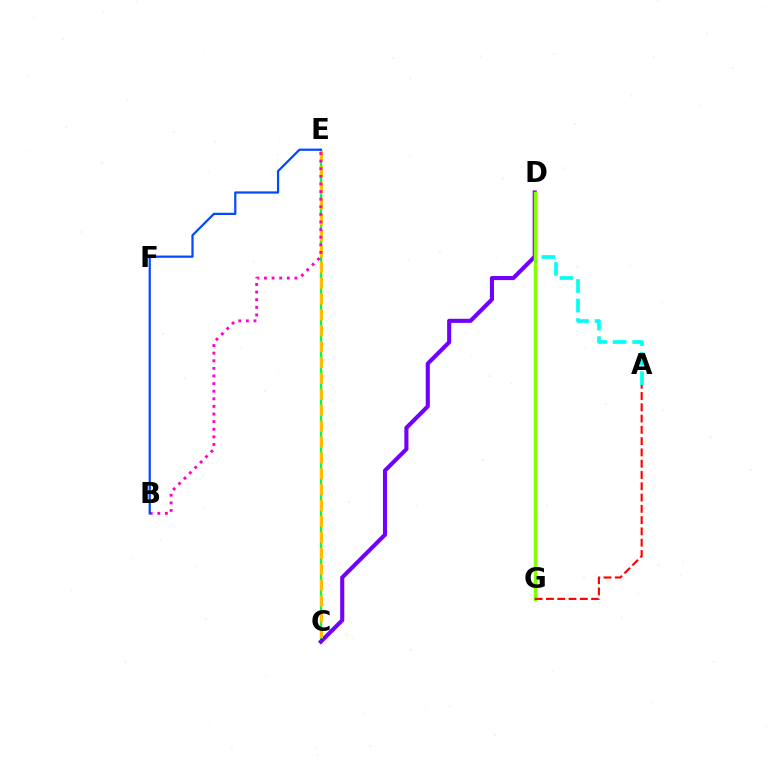{('C', 'E'): [{'color': '#00ff39', 'line_style': 'solid', 'thickness': 1.69}, {'color': '#ffbd00', 'line_style': 'dashed', 'thickness': 2.16}], ('A', 'D'): [{'color': '#00fff6', 'line_style': 'dashed', 'thickness': 2.65}], ('C', 'D'): [{'color': '#7200ff', 'line_style': 'solid', 'thickness': 2.95}], ('D', 'G'): [{'color': '#84ff00', 'line_style': 'solid', 'thickness': 2.5}], ('B', 'E'): [{'color': '#ff00cf', 'line_style': 'dotted', 'thickness': 2.07}, {'color': '#004bff', 'line_style': 'solid', 'thickness': 1.61}], ('A', 'G'): [{'color': '#ff0000', 'line_style': 'dashed', 'thickness': 1.53}]}